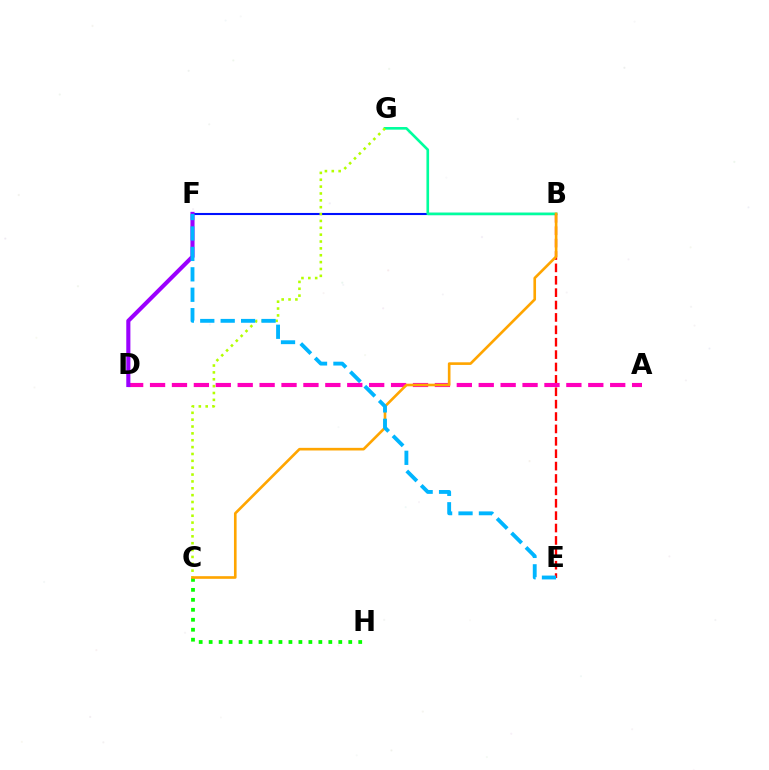{('B', 'F'): [{'color': '#0010ff', 'line_style': 'solid', 'thickness': 1.51}], ('C', 'H'): [{'color': '#08ff00', 'line_style': 'dotted', 'thickness': 2.71}], ('B', 'G'): [{'color': '#00ff9d', 'line_style': 'solid', 'thickness': 1.9}], ('B', 'E'): [{'color': '#ff0000', 'line_style': 'dashed', 'thickness': 1.68}], ('A', 'D'): [{'color': '#ff00bd', 'line_style': 'dashed', 'thickness': 2.98}], ('D', 'F'): [{'color': '#9b00ff', 'line_style': 'solid', 'thickness': 2.96}], ('C', 'G'): [{'color': '#b3ff00', 'line_style': 'dotted', 'thickness': 1.86}], ('B', 'C'): [{'color': '#ffa500', 'line_style': 'solid', 'thickness': 1.9}], ('E', 'F'): [{'color': '#00b5ff', 'line_style': 'dashed', 'thickness': 2.77}]}